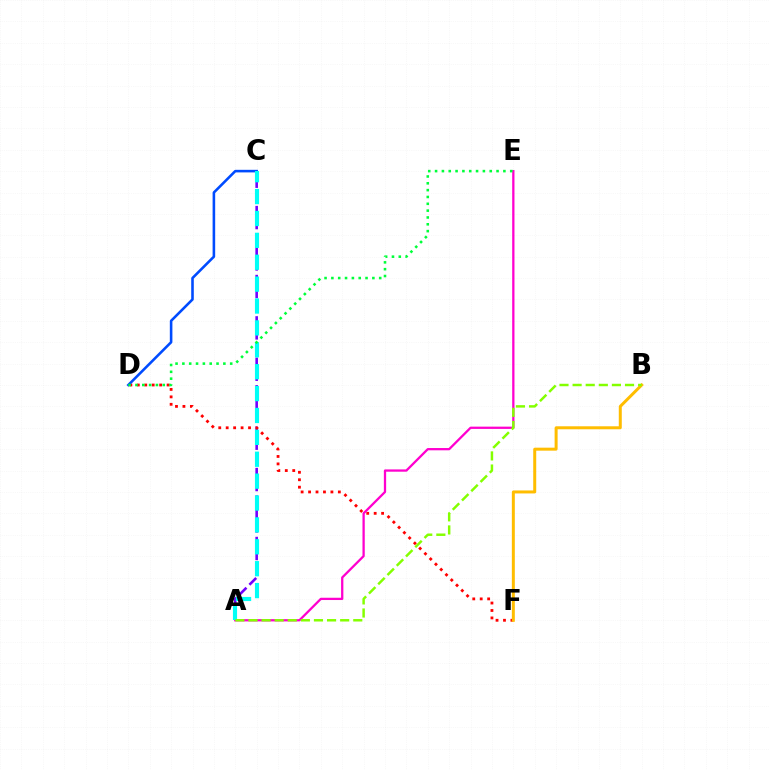{('A', 'C'): [{'color': '#7200ff', 'line_style': 'dashed', 'thickness': 1.87}, {'color': '#00fff6', 'line_style': 'dashed', 'thickness': 2.97}], ('D', 'F'): [{'color': '#ff0000', 'line_style': 'dotted', 'thickness': 2.02}], ('B', 'F'): [{'color': '#ffbd00', 'line_style': 'solid', 'thickness': 2.15}], ('C', 'D'): [{'color': '#004bff', 'line_style': 'solid', 'thickness': 1.86}], ('A', 'E'): [{'color': '#ff00cf', 'line_style': 'solid', 'thickness': 1.64}], ('A', 'B'): [{'color': '#84ff00', 'line_style': 'dashed', 'thickness': 1.78}], ('D', 'E'): [{'color': '#00ff39', 'line_style': 'dotted', 'thickness': 1.86}]}